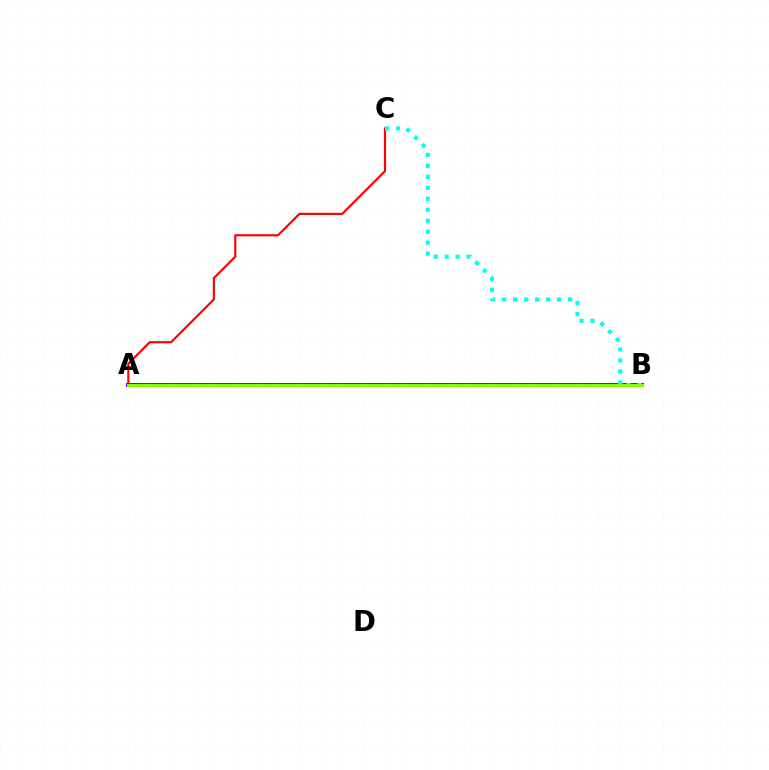{('A', 'C'): [{'color': '#ff0000', 'line_style': 'solid', 'thickness': 1.55}], ('A', 'B'): [{'color': '#7200ff', 'line_style': 'solid', 'thickness': 2.86}, {'color': '#84ff00', 'line_style': 'solid', 'thickness': 2.12}], ('B', 'C'): [{'color': '#00fff6', 'line_style': 'dotted', 'thickness': 2.98}]}